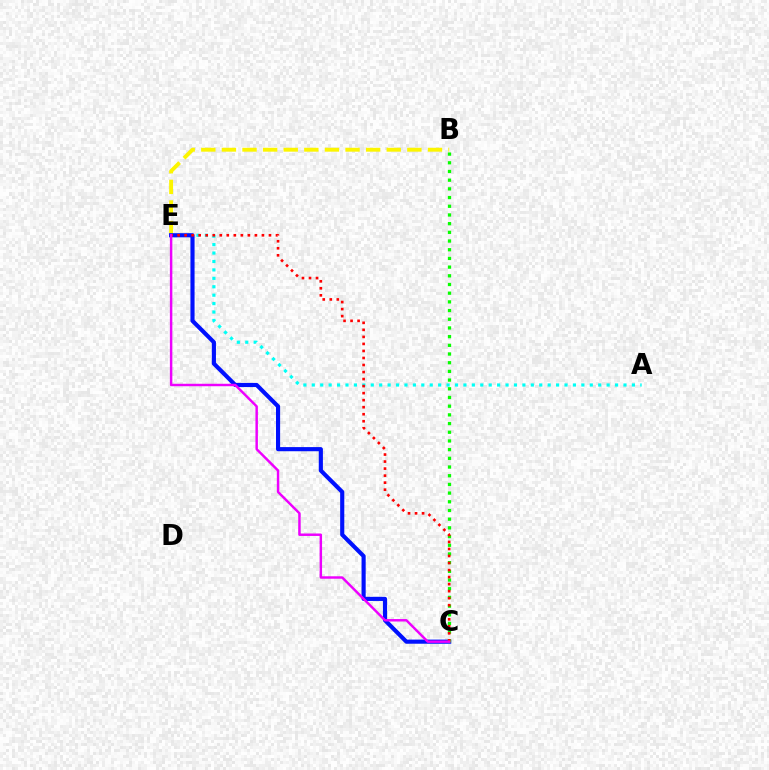{('A', 'E'): [{'color': '#00fff6', 'line_style': 'dotted', 'thickness': 2.29}], ('B', 'E'): [{'color': '#fcf500', 'line_style': 'dashed', 'thickness': 2.8}], ('C', 'E'): [{'color': '#0010ff', 'line_style': 'solid', 'thickness': 2.98}, {'color': '#ff0000', 'line_style': 'dotted', 'thickness': 1.91}, {'color': '#ee00ff', 'line_style': 'solid', 'thickness': 1.77}], ('B', 'C'): [{'color': '#08ff00', 'line_style': 'dotted', 'thickness': 2.36}]}